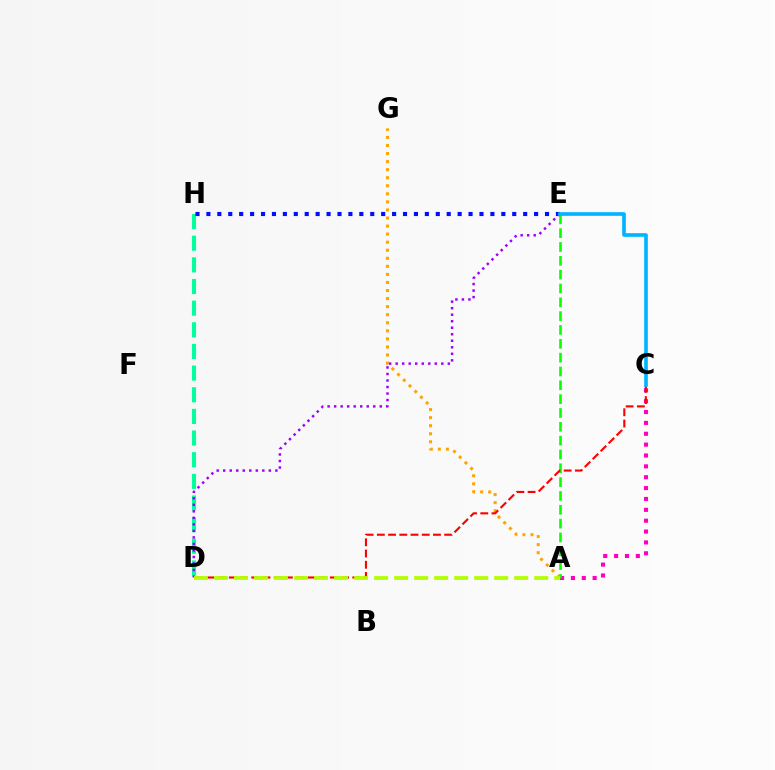{('D', 'H'): [{'color': '#00ff9d', 'line_style': 'dashed', 'thickness': 2.94}], ('E', 'H'): [{'color': '#0010ff', 'line_style': 'dotted', 'thickness': 2.97}], ('A', 'G'): [{'color': '#ffa500', 'line_style': 'dotted', 'thickness': 2.19}], ('A', 'C'): [{'color': '#ff00bd', 'line_style': 'dotted', 'thickness': 2.95}], ('A', 'E'): [{'color': '#08ff00', 'line_style': 'dashed', 'thickness': 1.88}], ('C', 'D'): [{'color': '#ff0000', 'line_style': 'dashed', 'thickness': 1.52}], ('D', 'E'): [{'color': '#9b00ff', 'line_style': 'dotted', 'thickness': 1.77}], ('C', 'E'): [{'color': '#00b5ff', 'line_style': 'solid', 'thickness': 2.63}], ('A', 'D'): [{'color': '#b3ff00', 'line_style': 'dashed', 'thickness': 2.72}]}